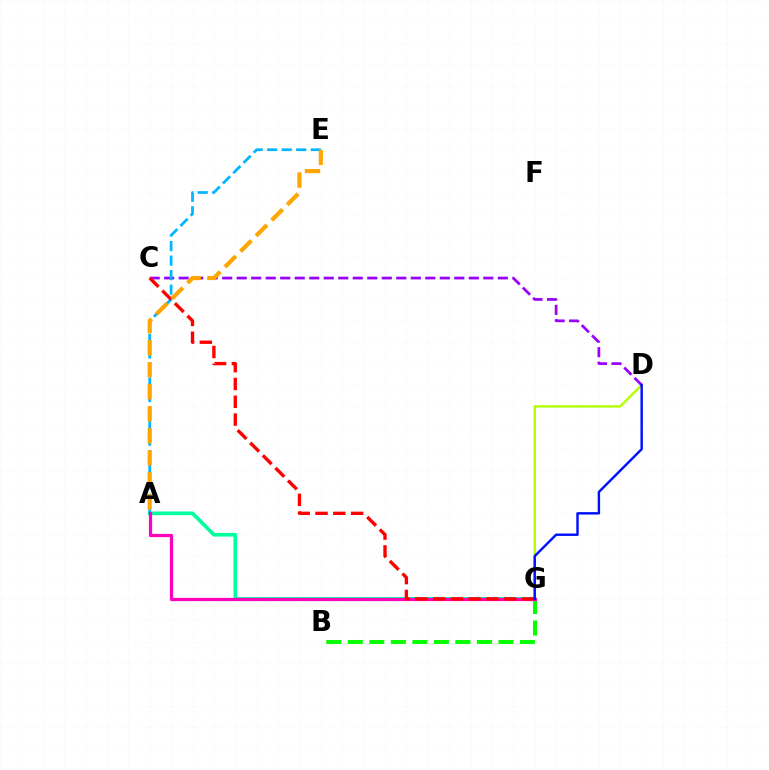{('D', 'G'): [{'color': '#b3ff00', 'line_style': 'solid', 'thickness': 1.74}, {'color': '#0010ff', 'line_style': 'solid', 'thickness': 1.75}], ('A', 'G'): [{'color': '#00ff9d', 'line_style': 'solid', 'thickness': 2.65}, {'color': '#ff00bd', 'line_style': 'solid', 'thickness': 2.32}], ('B', 'G'): [{'color': '#08ff00', 'line_style': 'dashed', 'thickness': 2.92}], ('C', 'D'): [{'color': '#9b00ff', 'line_style': 'dashed', 'thickness': 1.97}], ('A', 'E'): [{'color': '#00b5ff', 'line_style': 'dashed', 'thickness': 1.97}, {'color': '#ffa500', 'line_style': 'dashed', 'thickness': 2.99}], ('C', 'G'): [{'color': '#ff0000', 'line_style': 'dashed', 'thickness': 2.42}]}